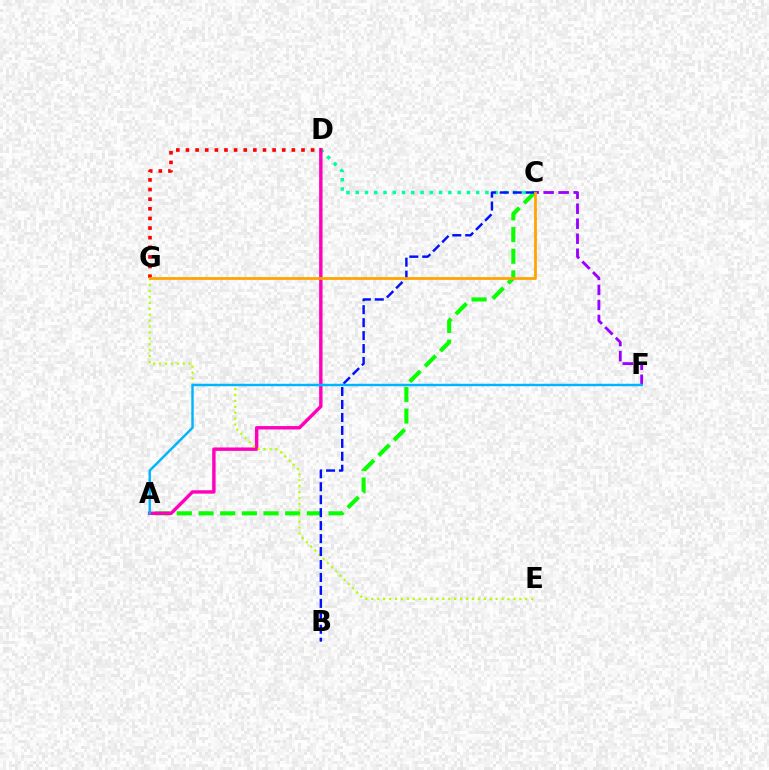{('A', 'C'): [{'color': '#08ff00', 'line_style': 'dashed', 'thickness': 2.94}], ('C', 'D'): [{'color': '#00ff9d', 'line_style': 'dotted', 'thickness': 2.52}], ('A', 'D'): [{'color': '#ff00bd', 'line_style': 'solid', 'thickness': 2.45}], ('E', 'G'): [{'color': '#b3ff00', 'line_style': 'dotted', 'thickness': 1.61}], ('B', 'C'): [{'color': '#0010ff', 'line_style': 'dashed', 'thickness': 1.76}], ('C', 'F'): [{'color': '#9b00ff', 'line_style': 'dashed', 'thickness': 2.04}], ('D', 'G'): [{'color': '#ff0000', 'line_style': 'dotted', 'thickness': 2.62}], ('A', 'F'): [{'color': '#00b5ff', 'line_style': 'solid', 'thickness': 1.75}], ('C', 'G'): [{'color': '#ffa500', 'line_style': 'solid', 'thickness': 2.01}]}